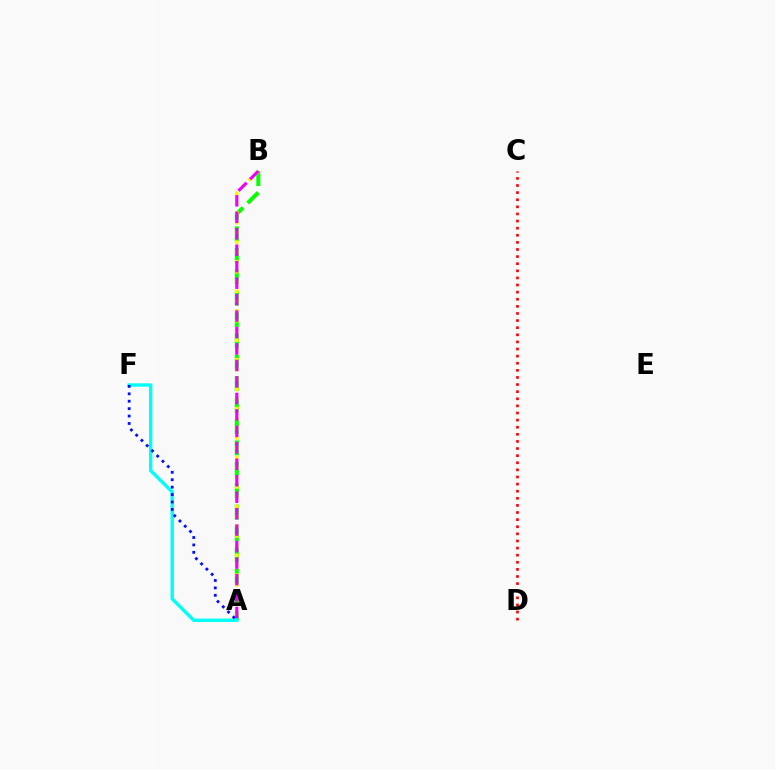{('A', 'B'): [{'color': '#08ff00', 'line_style': 'dashed', 'thickness': 2.91}, {'color': '#fcf500', 'line_style': 'dotted', 'thickness': 2.66}, {'color': '#ee00ff', 'line_style': 'dashed', 'thickness': 2.24}], ('C', 'D'): [{'color': '#ff0000', 'line_style': 'dotted', 'thickness': 1.93}], ('A', 'F'): [{'color': '#00fff6', 'line_style': 'solid', 'thickness': 2.43}, {'color': '#0010ff', 'line_style': 'dotted', 'thickness': 2.02}]}